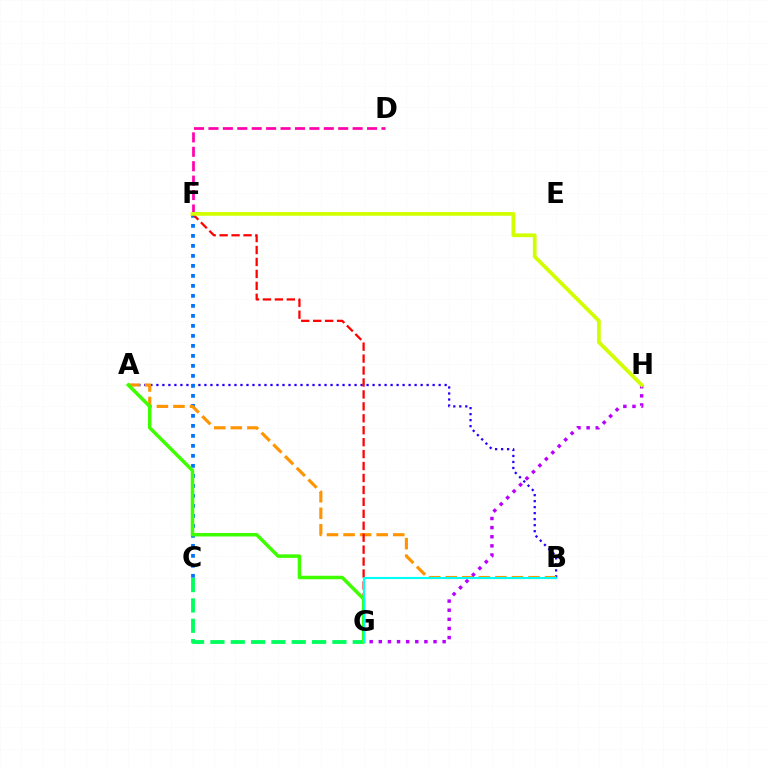{('A', 'B'): [{'color': '#2500ff', 'line_style': 'dotted', 'thickness': 1.63}, {'color': '#ff9400', 'line_style': 'dashed', 'thickness': 2.25}], ('C', 'F'): [{'color': '#0074ff', 'line_style': 'dotted', 'thickness': 2.72}], ('D', 'F'): [{'color': '#ff00ac', 'line_style': 'dashed', 'thickness': 1.96}], ('C', 'G'): [{'color': '#00ff5c', 'line_style': 'dashed', 'thickness': 2.76}], ('F', 'G'): [{'color': '#ff0000', 'line_style': 'dashed', 'thickness': 1.62}], ('A', 'G'): [{'color': '#3dff00', 'line_style': 'solid', 'thickness': 2.51}], ('G', 'H'): [{'color': '#b900ff', 'line_style': 'dotted', 'thickness': 2.48}], ('B', 'G'): [{'color': '#00fff6', 'line_style': 'solid', 'thickness': 1.54}], ('F', 'H'): [{'color': '#d1ff00', 'line_style': 'solid', 'thickness': 2.69}]}